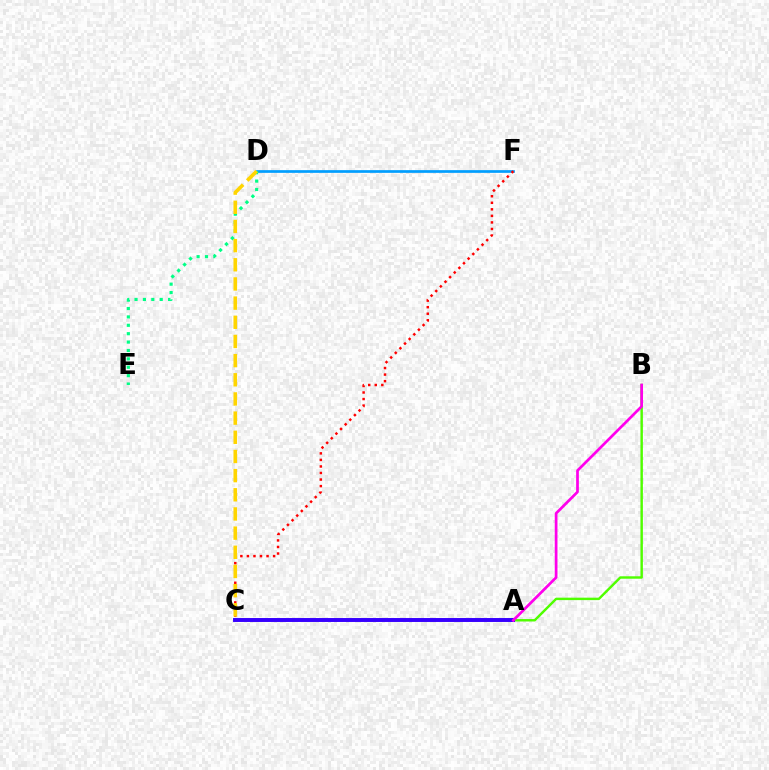{('A', 'B'): [{'color': '#4fff00', 'line_style': 'solid', 'thickness': 1.76}, {'color': '#ff00ed', 'line_style': 'solid', 'thickness': 1.96}], ('D', 'F'): [{'color': '#009eff', 'line_style': 'solid', 'thickness': 1.95}], ('A', 'C'): [{'color': '#3700ff', 'line_style': 'solid', 'thickness': 2.83}], ('D', 'E'): [{'color': '#00ff86', 'line_style': 'dotted', 'thickness': 2.28}], ('C', 'F'): [{'color': '#ff0000', 'line_style': 'dotted', 'thickness': 1.78}], ('C', 'D'): [{'color': '#ffd500', 'line_style': 'dashed', 'thickness': 2.6}]}